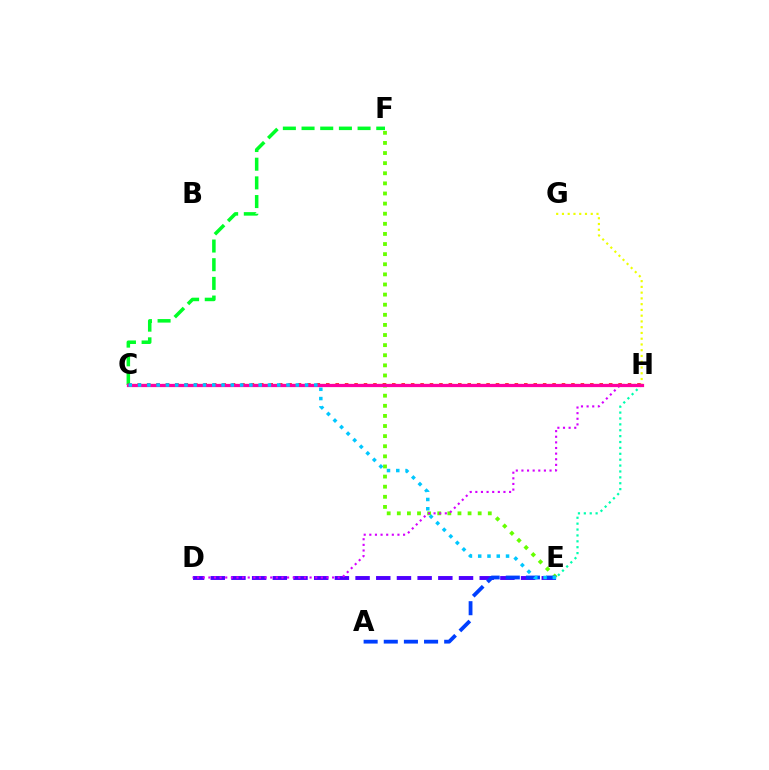{('G', 'H'): [{'color': '#eeff00', 'line_style': 'dotted', 'thickness': 1.56}], ('C', 'F'): [{'color': '#00ff27', 'line_style': 'dashed', 'thickness': 2.54}], ('D', 'E'): [{'color': '#4f00ff', 'line_style': 'dashed', 'thickness': 2.81}], ('C', 'H'): [{'color': '#ff8800', 'line_style': 'dashed', 'thickness': 1.54}, {'color': '#ff0000', 'line_style': 'dotted', 'thickness': 2.56}, {'color': '#ff00a0', 'line_style': 'solid', 'thickness': 2.33}], ('E', 'F'): [{'color': '#66ff00', 'line_style': 'dotted', 'thickness': 2.75}], ('A', 'E'): [{'color': '#003fff', 'line_style': 'dashed', 'thickness': 2.74}], ('E', 'H'): [{'color': '#00ffaf', 'line_style': 'dotted', 'thickness': 1.6}], ('D', 'H'): [{'color': '#d600ff', 'line_style': 'dotted', 'thickness': 1.53}], ('C', 'E'): [{'color': '#00c7ff', 'line_style': 'dotted', 'thickness': 2.52}]}